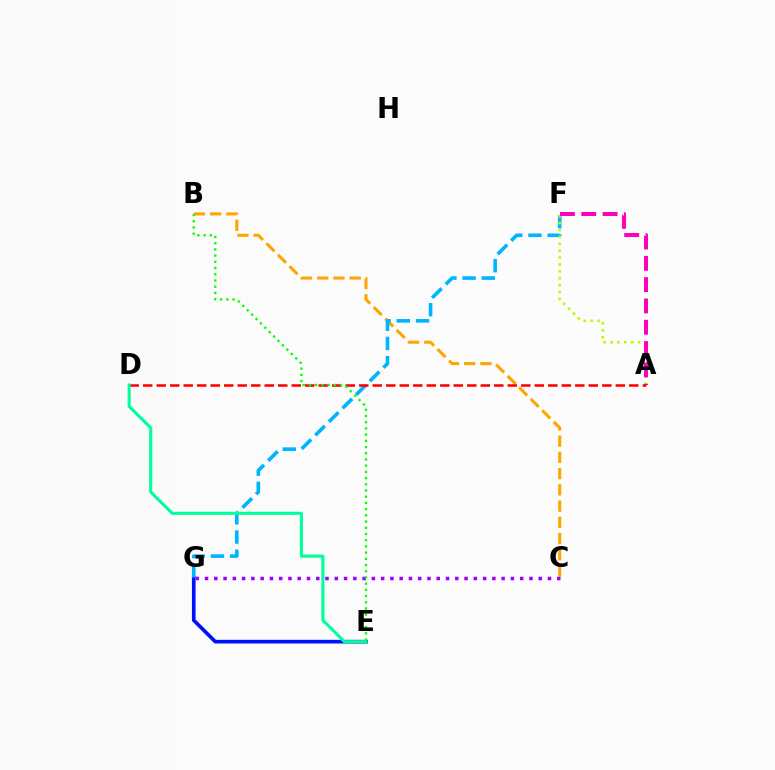{('B', 'C'): [{'color': '#ffa500', 'line_style': 'dashed', 'thickness': 2.21}], ('E', 'G'): [{'color': '#0010ff', 'line_style': 'solid', 'thickness': 2.64}], ('F', 'G'): [{'color': '#00b5ff', 'line_style': 'dashed', 'thickness': 2.61}], ('C', 'G'): [{'color': '#9b00ff', 'line_style': 'dotted', 'thickness': 2.52}], ('A', 'F'): [{'color': '#b3ff00', 'line_style': 'dotted', 'thickness': 1.87}, {'color': '#ff00bd', 'line_style': 'dashed', 'thickness': 2.9}], ('A', 'D'): [{'color': '#ff0000', 'line_style': 'dashed', 'thickness': 1.83}], ('D', 'E'): [{'color': '#00ff9d', 'line_style': 'solid', 'thickness': 2.23}], ('B', 'E'): [{'color': '#08ff00', 'line_style': 'dotted', 'thickness': 1.69}]}